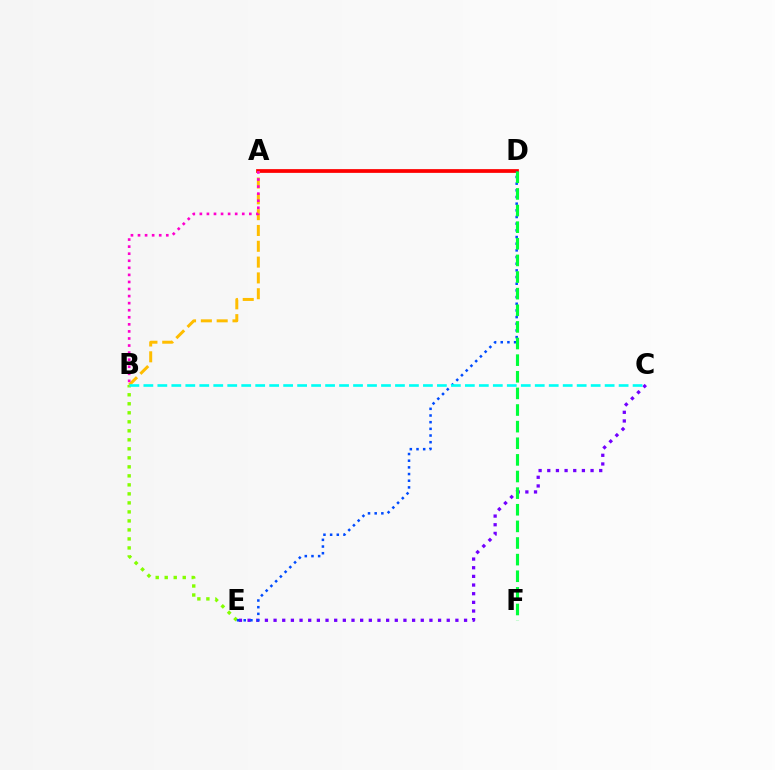{('A', 'D'): [{'color': '#ff0000', 'line_style': 'solid', 'thickness': 2.69}], ('B', 'E'): [{'color': '#84ff00', 'line_style': 'dotted', 'thickness': 2.45}], ('C', 'E'): [{'color': '#7200ff', 'line_style': 'dotted', 'thickness': 2.35}], ('D', 'E'): [{'color': '#004bff', 'line_style': 'dotted', 'thickness': 1.81}], ('D', 'F'): [{'color': '#00ff39', 'line_style': 'dashed', 'thickness': 2.26}], ('A', 'B'): [{'color': '#ffbd00', 'line_style': 'dashed', 'thickness': 2.15}, {'color': '#ff00cf', 'line_style': 'dotted', 'thickness': 1.92}], ('B', 'C'): [{'color': '#00fff6', 'line_style': 'dashed', 'thickness': 1.9}]}